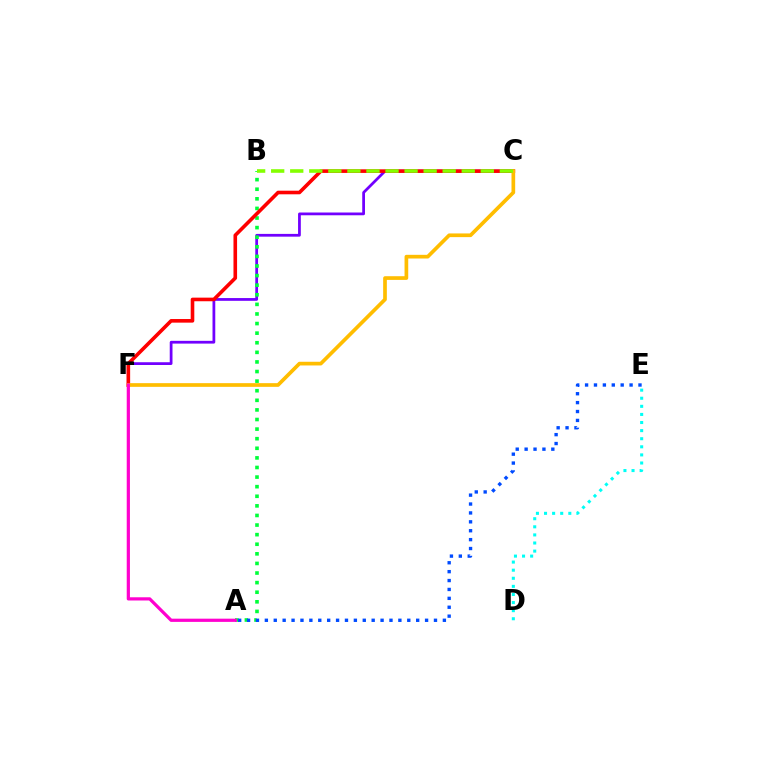{('C', 'F'): [{'color': '#7200ff', 'line_style': 'solid', 'thickness': 1.99}, {'color': '#ff0000', 'line_style': 'solid', 'thickness': 2.6}, {'color': '#ffbd00', 'line_style': 'solid', 'thickness': 2.66}], ('D', 'E'): [{'color': '#00fff6', 'line_style': 'dotted', 'thickness': 2.2}], ('A', 'B'): [{'color': '#00ff39', 'line_style': 'dotted', 'thickness': 2.61}], ('A', 'E'): [{'color': '#004bff', 'line_style': 'dotted', 'thickness': 2.42}], ('A', 'F'): [{'color': '#ff00cf', 'line_style': 'solid', 'thickness': 2.32}], ('B', 'C'): [{'color': '#84ff00', 'line_style': 'dashed', 'thickness': 2.59}]}